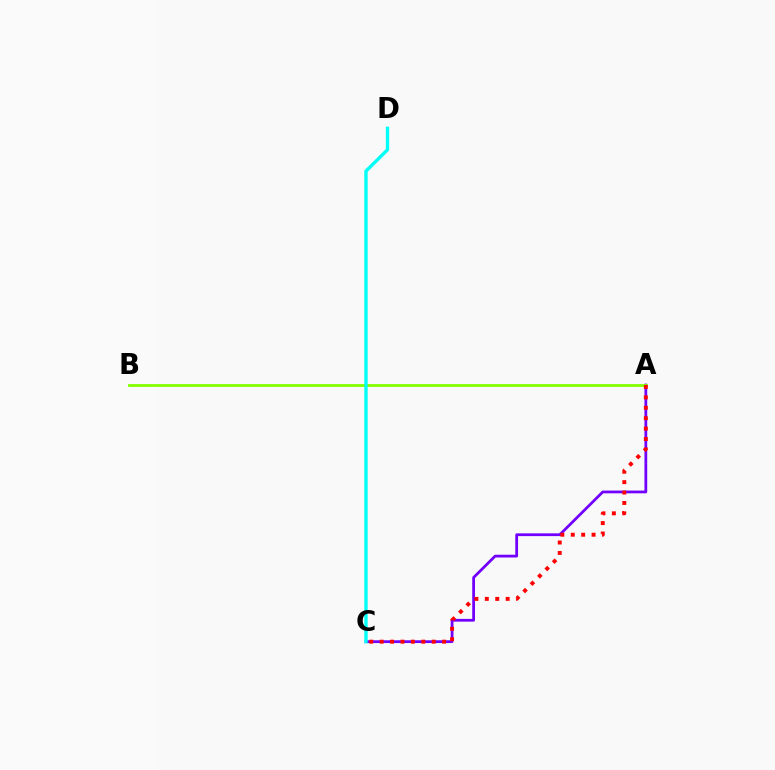{('A', 'C'): [{'color': '#7200ff', 'line_style': 'solid', 'thickness': 1.99}, {'color': '#ff0000', 'line_style': 'dotted', 'thickness': 2.83}], ('A', 'B'): [{'color': '#84ff00', 'line_style': 'solid', 'thickness': 2.03}], ('C', 'D'): [{'color': '#00fff6', 'line_style': 'solid', 'thickness': 2.42}]}